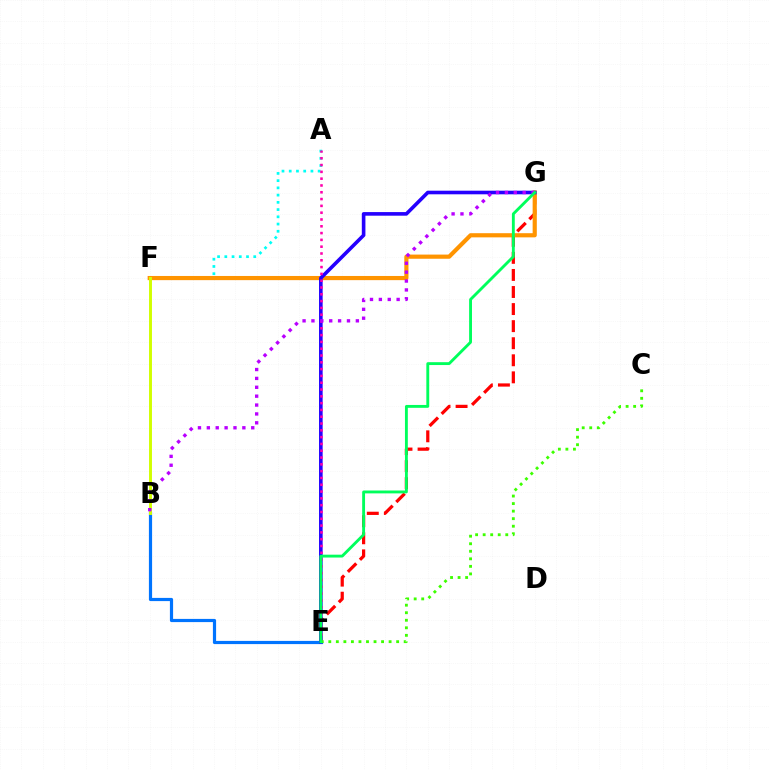{('E', 'G'): [{'color': '#ff0000', 'line_style': 'dashed', 'thickness': 2.32}, {'color': '#2500ff', 'line_style': 'solid', 'thickness': 2.6}, {'color': '#00ff5c', 'line_style': 'solid', 'thickness': 2.06}], ('A', 'F'): [{'color': '#00fff6', 'line_style': 'dotted', 'thickness': 1.97}], ('B', 'E'): [{'color': '#0074ff', 'line_style': 'solid', 'thickness': 2.3}], ('F', 'G'): [{'color': '#ff9400', 'line_style': 'solid', 'thickness': 3.0}], ('A', 'E'): [{'color': '#ff00ac', 'line_style': 'dotted', 'thickness': 1.85}], ('C', 'E'): [{'color': '#3dff00', 'line_style': 'dotted', 'thickness': 2.05}], ('B', 'F'): [{'color': '#d1ff00', 'line_style': 'solid', 'thickness': 2.11}], ('B', 'G'): [{'color': '#b900ff', 'line_style': 'dotted', 'thickness': 2.41}]}